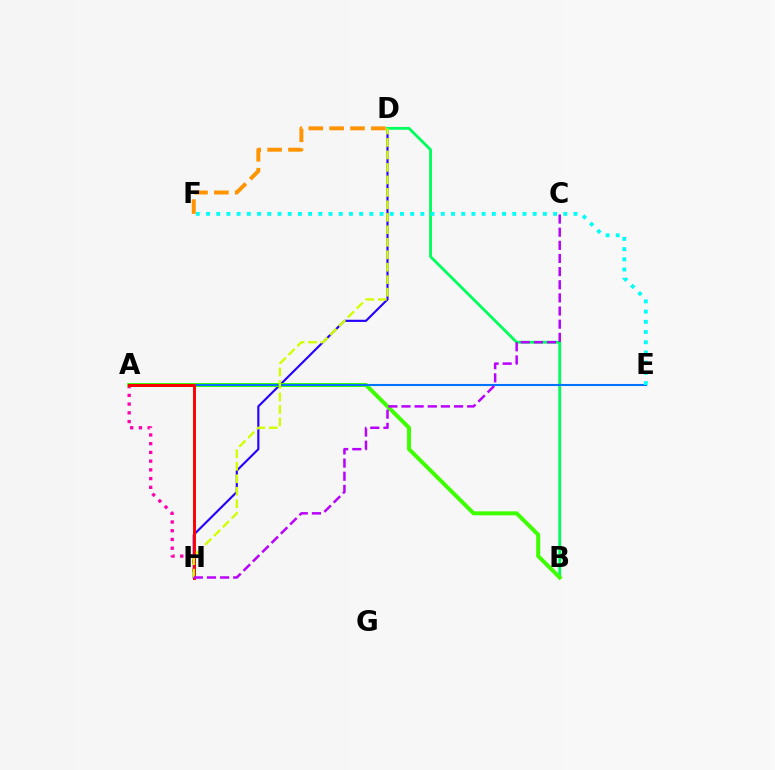{('D', 'H'): [{'color': '#2500ff', 'line_style': 'solid', 'thickness': 1.54}, {'color': '#d1ff00', 'line_style': 'dashed', 'thickness': 1.7}], ('B', 'D'): [{'color': '#00ff5c', 'line_style': 'solid', 'thickness': 2.03}], ('A', 'H'): [{'color': '#ff00ac', 'line_style': 'dotted', 'thickness': 2.37}, {'color': '#ff0000', 'line_style': 'solid', 'thickness': 2.12}], ('A', 'B'): [{'color': '#3dff00', 'line_style': 'solid', 'thickness': 2.85}], ('A', 'E'): [{'color': '#0074ff', 'line_style': 'solid', 'thickness': 1.5}], ('E', 'F'): [{'color': '#00fff6', 'line_style': 'dotted', 'thickness': 2.77}], ('D', 'F'): [{'color': '#ff9400', 'line_style': 'dashed', 'thickness': 2.83}], ('C', 'H'): [{'color': '#b900ff', 'line_style': 'dashed', 'thickness': 1.79}]}